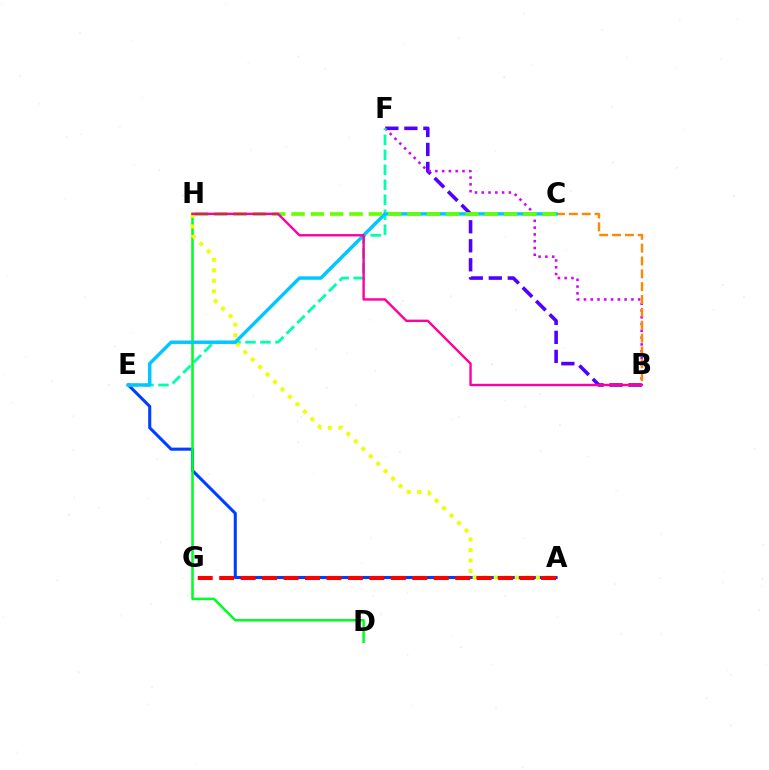{('B', 'F'): [{'color': '#4f00ff', 'line_style': 'dashed', 'thickness': 2.58}, {'color': '#d600ff', 'line_style': 'dotted', 'thickness': 1.84}], ('A', 'E'): [{'color': '#003fff', 'line_style': 'solid', 'thickness': 2.21}], ('B', 'C'): [{'color': '#ff8800', 'line_style': 'dashed', 'thickness': 1.75}], ('E', 'F'): [{'color': '#00ffaf', 'line_style': 'dashed', 'thickness': 2.03}], ('D', 'H'): [{'color': '#00ff27', 'line_style': 'solid', 'thickness': 1.84}], ('A', 'H'): [{'color': '#eeff00', 'line_style': 'dotted', 'thickness': 2.86}], ('C', 'E'): [{'color': '#00c7ff', 'line_style': 'solid', 'thickness': 2.47}], ('A', 'G'): [{'color': '#ff0000', 'line_style': 'dashed', 'thickness': 2.91}], ('C', 'H'): [{'color': '#66ff00', 'line_style': 'dashed', 'thickness': 2.63}], ('B', 'H'): [{'color': '#ff00a0', 'line_style': 'solid', 'thickness': 1.73}]}